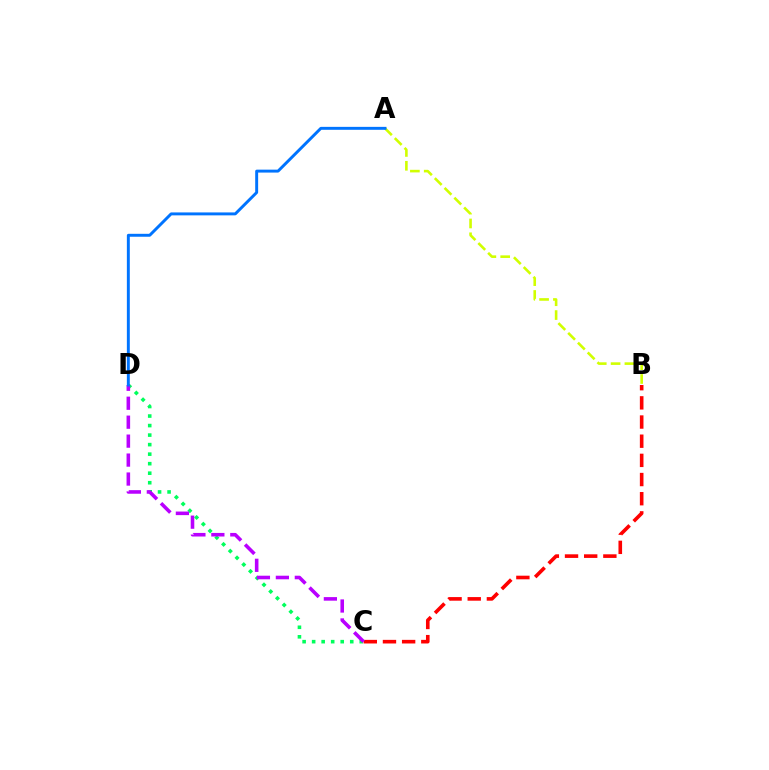{('B', 'C'): [{'color': '#ff0000', 'line_style': 'dashed', 'thickness': 2.6}], ('C', 'D'): [{'color': '#00ff5c', 'line_style': 'dotted', 'thickness': 2.59}, {'color': '#b900ff', 'line_style': 'dashed', 'thickness': 2.57}], ('A', 'B'): [{'color': '#d1ff00', 'line_style': 'dashed', 'thickness': 1.88}], ('A', 'D'): [{'color': '#0074ff', 'line_style': 'solid', 'thickness': 2.11}]}